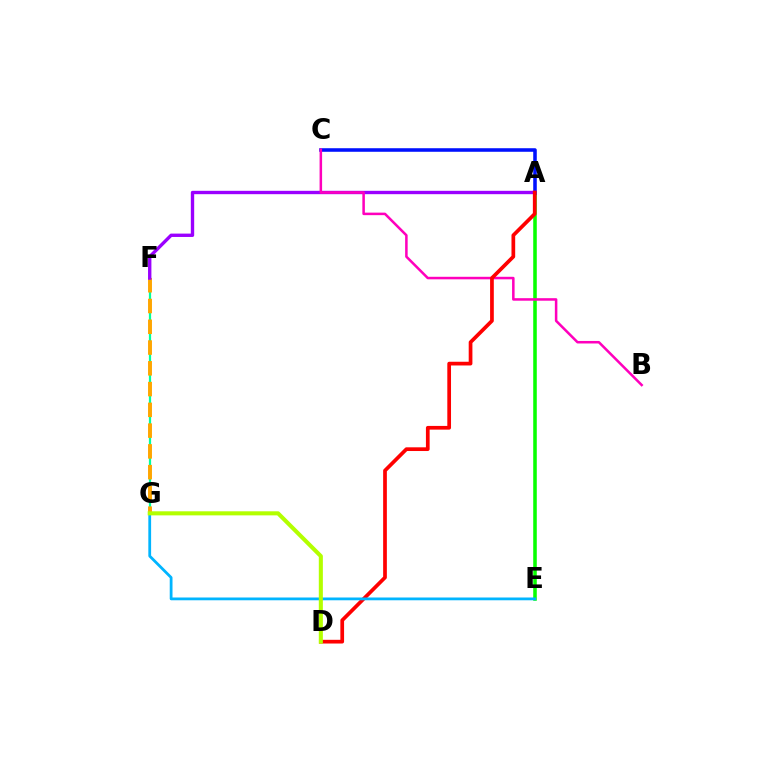{('F', 'G'): [{'color': '#00ff9d', 'line_style': 'solid', 'thickness': 1.6}, {'color': '#ffa500', 'line_style': 'dashed', 'thickness': 2.82}], ('A', 'E'): [{'color': '#08ff00', 'line_style': 'solid', 'thickness': 2.56}], ('A', 'C'): [{'color': '#0010ff', 'line_style': 'solid', 'thickness': 2.56}], ('A', 'F'): [{'color': '#9b00ff', 'line_style': 'solid', 'thickness': 2.42}], ('B', 'C'): [{'color': '#ff00bd', 'line_style': 'solid', 'thickness': 1.82}], ('A', 'D'): [{'color': '#ff0000', 'line_style': 'solid', 'thickness': 2.67}], ('E', 'G'): [{'color': '#00b5ff', 'line_style': 'solid', 'thickness': 2.0}], ('D', 'G'): [{'color': '#b3ff00', 'line_style': 'solid', 'thickness': 2.93}]}